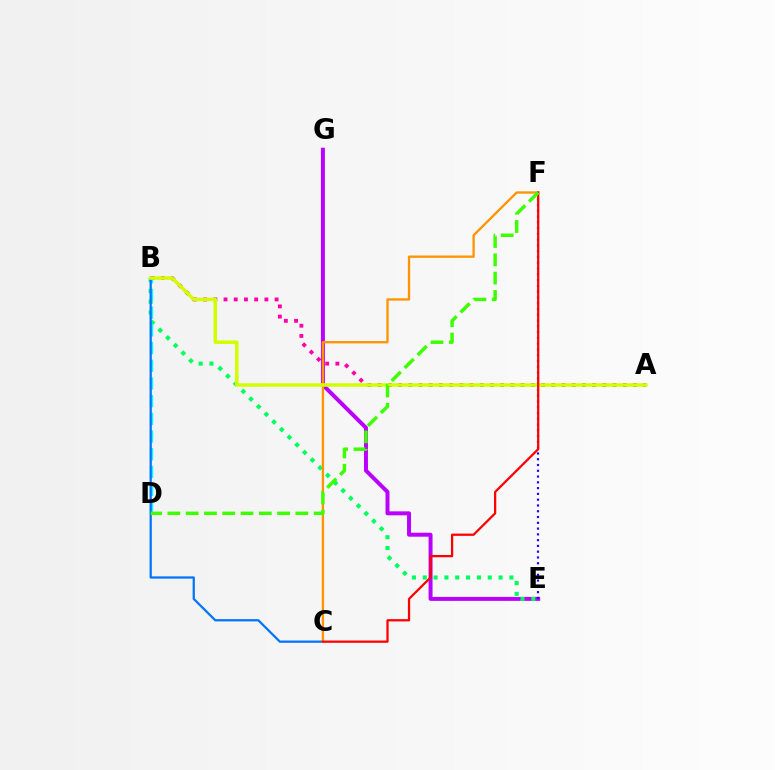{('A', 'B'): [{'color': '#ff00ac', 'line_style': 'dotted', 'thickness': 2.78}, {'color': '#d1ff00', 'line_style': 'solid', 'thickness': 2.53}], ('E', 'G'): [{'color': '#b900ff', 'line_style': 'solid', 'thickness': 2.85}], ('B', 'E'): [{'color': '#00ff5c', 'line_style': 'dotted', 'thickness': 2.94}], ('E', 'F'): [{'color': '#2500ff', 'line_style': 'dotted', 'thickness': 1.57}], ('B', 'D'): [{'color': '#00fff6', 'line_style': 'dashed', 'thickness': 2.4}], ('B', 'C'): [{'color': '#0074ff', 'line_style': 'solid', 'thickness': 1.62}], ('C', 'F'): [{'color': '#ff9400', 'line_style': 'solid', 'thickness': 1.68}, {'color': '#ff0000', 'line_style': 'solid', 'thickness': 1.62}], ('D', 'F'): [{'color': '#3dff00', 'line_style': 'dashed', 'thickness': 2.48}]}